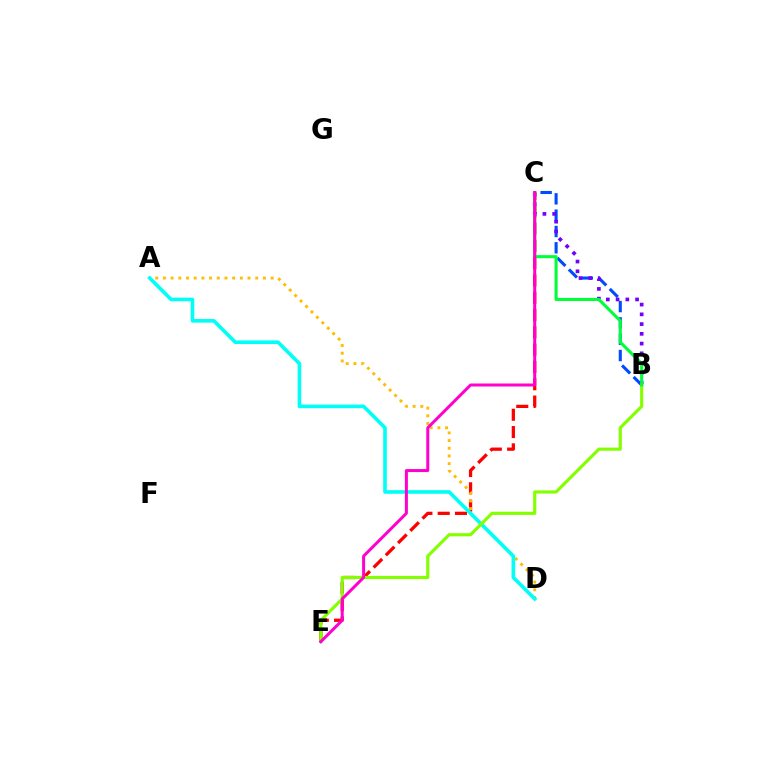{('C', 'E'): [{'color': '#ff0000', 'line_style': 'dashed', 'thickness': 2.35}, {'color': '#ff00cf', 'line_style': 'solid', 'thickness': 2.16}], ('B', 'C'): [{'color': '#004bff', 'line_style': 'dashed', 'thickness': 2.22}, {'color': '#7200ff', 'line_style': 'dotted', 'thickness': 2.65}, {'color': '#00ff39', 'line_style': 'solid', 'thickness': 2.21}], ('A', 'D'): [{'color': '#ffbd00', 'line_style': 'dotted', 'thickness': 2.09}, {'color': '#00fff6', 'line_style': 'solid', 'thickness': 2.61}], ('B', 'E'): [{'color': '#84ff00', 'line_style': 'solid', 'thickness': 2.26}]}